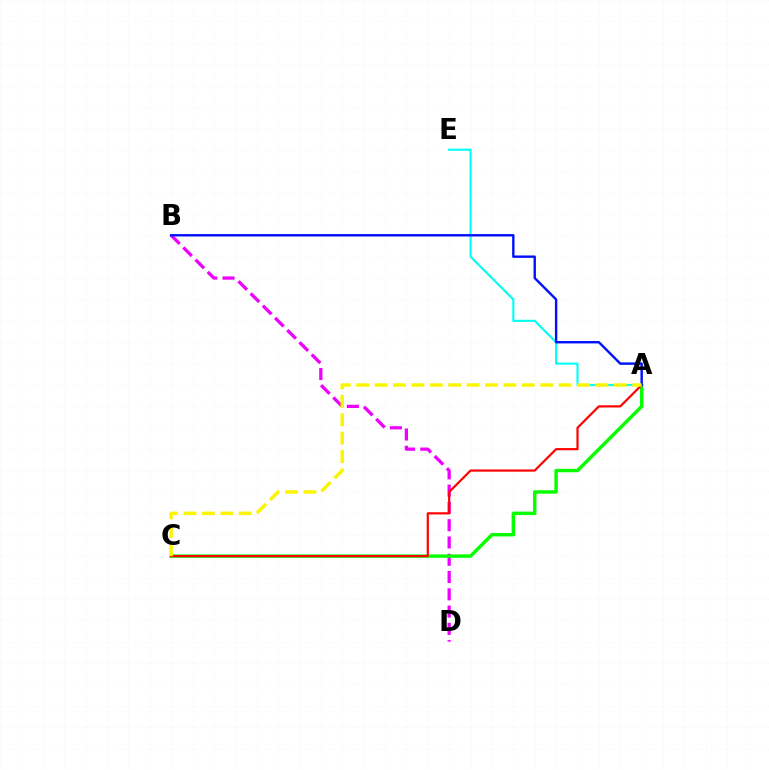{('A', 'E'): [{'color': '#00fff6', 'line_style': 'solid', 'thickness': 1.52}], ('B', 'D'): [{'color': '#ee00ff', 'line_style': 'dashed', 'thickness': 2.35}], ('A', 'C'): [{'color': '#08ff00', 'line_style': 'solid', 'thickness': 2.47}, {'color': '#ff0000', 'line_style': 'solid', 'thickness': 1.58}, {'color': '#fcf500', 'line_style': 'dashed', 'thickness': 2.5}], ('A', 'B'): [{'color': '#0010ff', 'line_style': 'solid', 'thickness': 1.72}]}